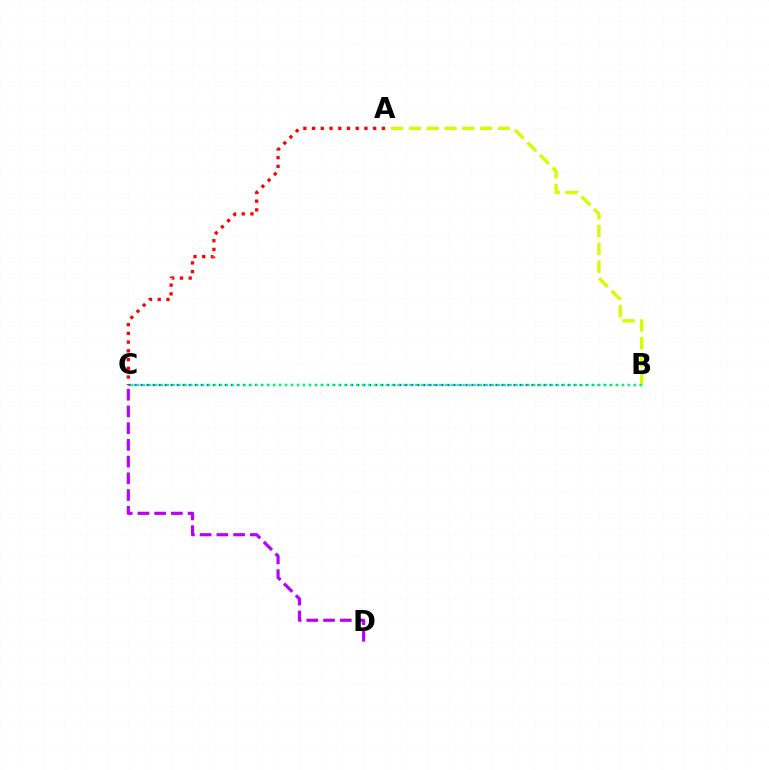{('B', 'C'): [{'color': '#0074ff', 'line_style': 'dotted', 'thickness': 1.63}, {'color': '#00ff5c', 'line_style': 'dotted', 'thickness': 1.61}], ('C', 'D'): [{'color': '#b900ff', 'line_style': 'dashed', 'thickness': 2.27}], ('A', 'B'): [{'color': '#d1ff00', 'line_style': 'dashed', 'thickness': 2.42}], ('A', 'C'): [{'color': '#ff0000', 'line_style': 'dotted', 'thickness': 2.37}]}